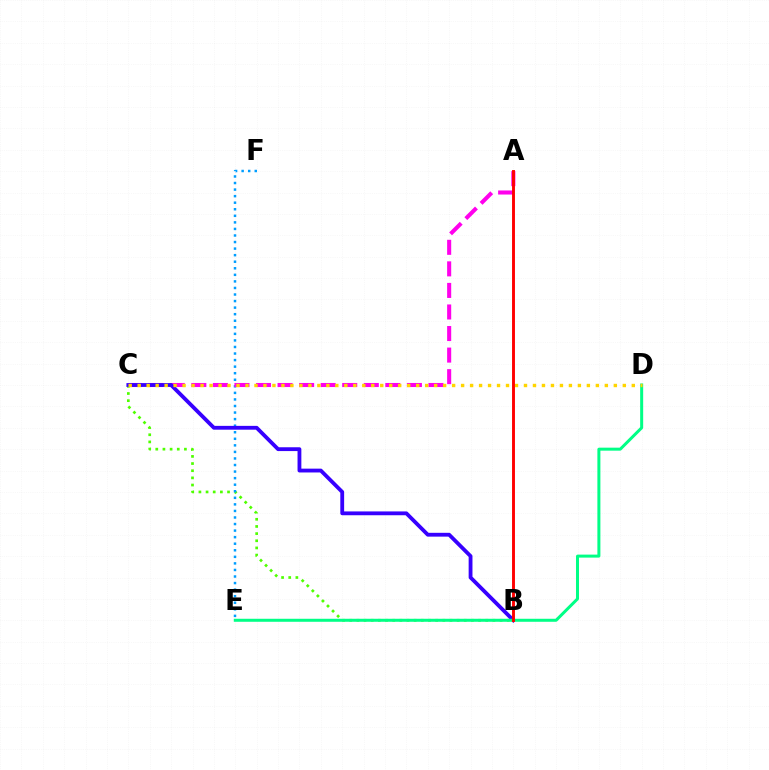{('B', 'C'): [{'color': '#4fff00', 'line_style': 'dotted', 'thickness': 1.94}, {'color': '#3700ff', 'line_style': 'solid', 'thickness': 2.75}], ('E', 'F'): [{'color': '#009eff', 'line_style': 'dotted', 'thickness': 1.78}], ('A', 'C'): [{'color': '#ff00ed', 'line_style': 'dashed', 'thickness': 2.93}], ('D', 'E'): [{'color': '#00ff86', 'line_style': 'solid', 'thickness': 2.16}], ('C', 'D'): [{'color': '#ffd500', 'line_style': 'dotted', 'thickness': 2.44}], ('A', 'B'): [{'color': '#ff0000', 'line_style': 'solid', 'thickness': 2.09}]}